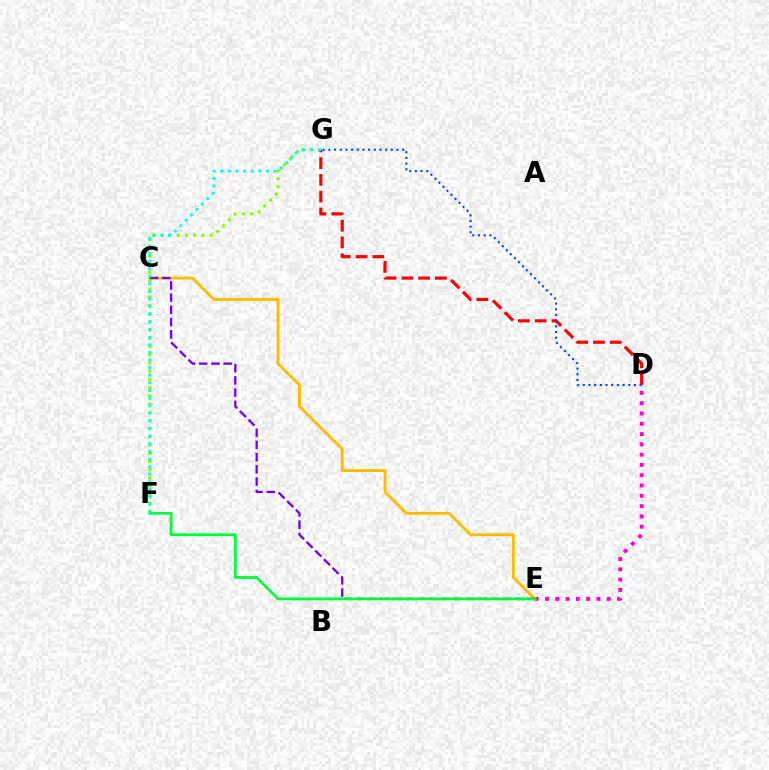{('D', 'E'): [{'color': '#ff00cf', 'line_style': 'dotted', 'thickness': 2.8}], ('C', 'E'): [{'color': '#ffbd00', 'line_style': 'solid', 'thickness': 2.08}, {'color': '#7200ff', 'line_style': 'dashed', 'thickness': 1.66}], ('F', 'G'): [{'color': '#84ff00', 'line_style': 'dotted', 'thickness': 2.23}, {'color': '#00fff6', 'line_style': 'dotted', 'thickness': 2.07}], ('D', 'G'): [{'color': '#ff0000', 'line_style': 'dashed', 'thickness': 2.28}, {'color': '#004bff', 'line_style': 'dotted', 'thickness': 1.54}], ('E', 'F'): [{'color': '#00ff39', 'line_style': 'solid', 'thickness': 1.99}]}